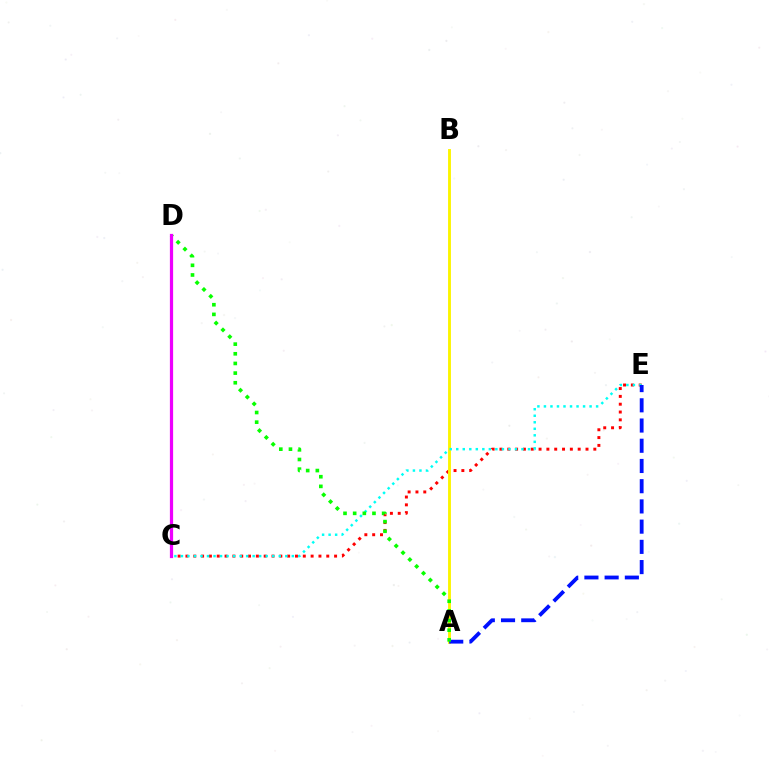{('C', 'E'): [{'color': '#ff0000', 'line_style': 'dotted', 'thickness': 2.13}, {'color': '#00fff6', 'line_style': 'dotted', 'thickness': 1.77}], ('A', 'B'): [{'color': '#fcf500', 'line_style': 'solid', 'thickness': 2.08}], ('A', 'E'): [{'color': '#0010ff', 'line_style': 'dashed', 'thickness': 2.75}], ('A', 'D'): [{'color': '#08ff00', 'line_style': 'dotted', 'thickness': 2.62}], ('C', 'D'): [{'color': '#ee00ff', 'line_style': 'solid', 'thickness': 2.33}]}